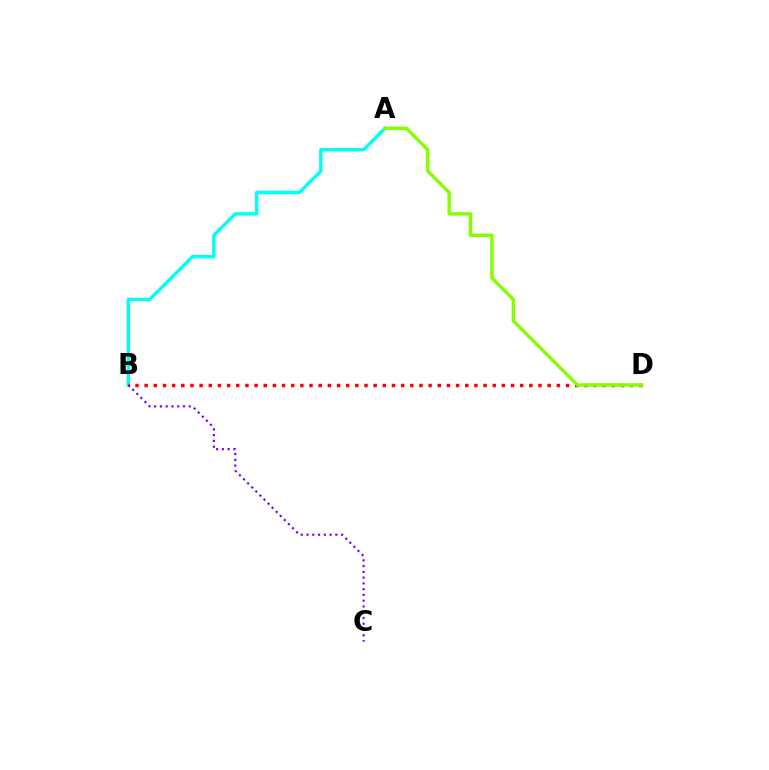{('A', 'B'): [{'color': '#00fff6', 'line_style': 'solid', 'thickness': 2.48}], ('B', 'D'): [{'color': '#ff0000', 'line_style': 'dotted', 'thickness': 2.49}], ('B', 'C'): [{'color': '#7200ff', 'line_style': 'dotted', 'thickness': 1.57}], ('A', 'D'): [{'color': '#84ff00', 'line_style': 'solid', 'thickness': 2.47}]}